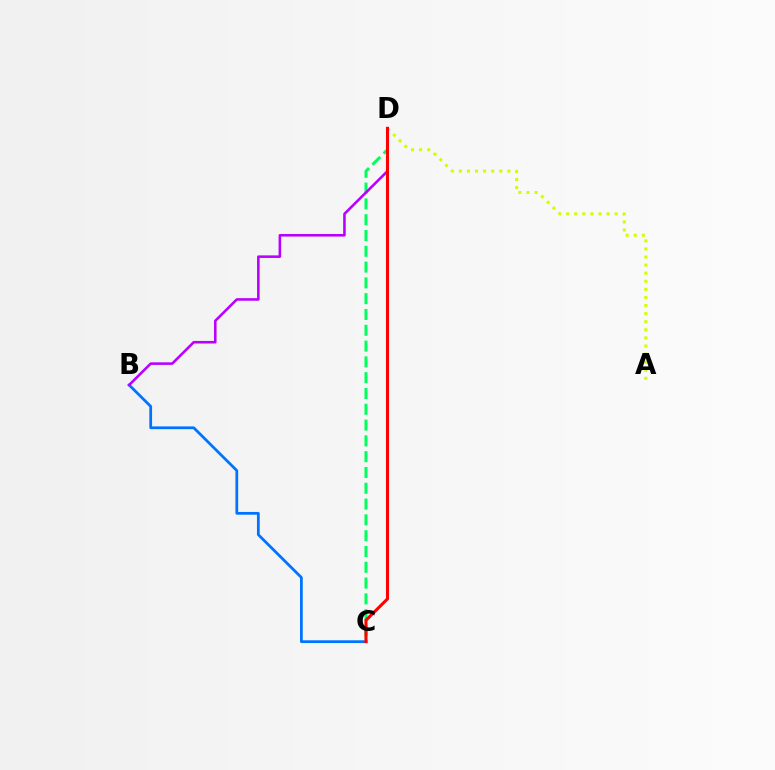{('A', 'D'): [{'color': '#d1ff00', 'line_style': 'dotted', 'thickness': 2.2}], ('C', 'D'): [{'color': '#00ff5c', 'line_style': 'dashed', 'thickness': 2.15}, {'color': '#ff0000', 'line_style': 'solid', 'thickness': 2.21}], ('B', 'C'): [{'color': '#0074ff', 'line_style': 'solid', 'thickness': 1.99}], ('B', 'D'): [{'color': '#b900ff', 'line_style': 'solid', 'thickness': 1.85}]}